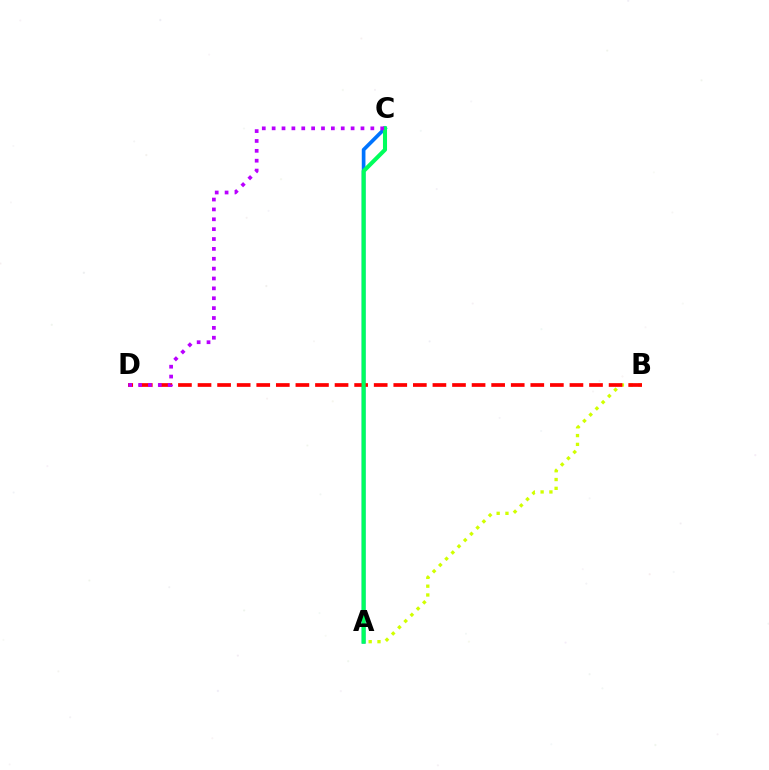{('A', 'C'): [{'color': '#0074ff', 'line_style': 'solid', 'thickness': 2.65}, {'color': '#00ff5c', 'line_style': 'solid', 'thickness': 2.93}], ('A', 'B'): [{'color': '#d1ff00', 'line_style': 'dotted', 'thickness': 2.39}], ('B', 'D'): [{'color': '#ff0000', 'line_style': 'dashed', 'thickness': 2.66}], ('C', 'D'): [{'color': '#b900ff', 'line_style': 'dotted', 'thickness': 2.68}]}